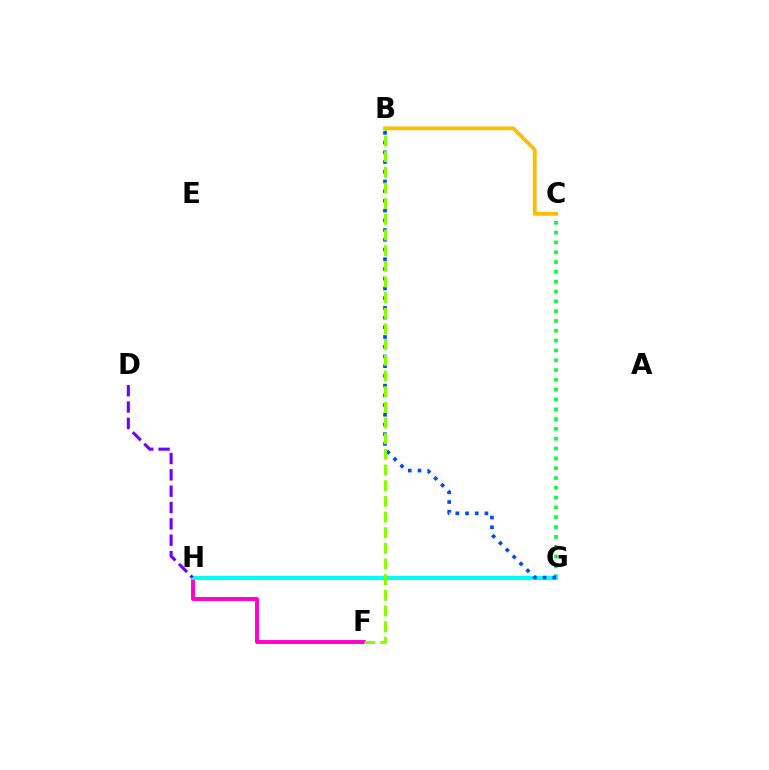{('G', 'H'): [{'color': '#ff0000', 'line_style': 'dashed', 'thickness': 2.08}, {'color': '#00fff6', 'line_style': 'solid', 'thickness': 2.9}], ('F', 'H'): [{'color': '#ff00cf', 'line_style': 'solid', 'thickness': 2.82}], ('C', 'G'): [{'color': '#00ff39', 'line_style': 'dotted', 'thickness': 2.67}], ('B', 'G'): [{'color': '#004bff', 'line_style': 'dotted', 'thickness': 2.64}], ('D', 'H'): [{'color': '#7200ff', 'line_style': 'dashed', 'thickness': 2.22}], ('B', 'C'): [{'color': '#ffbd00', 'line_style': 'solid', 'thickness': 2.72}], ('B', 'F'): [{'color': '#84ff00', 'line_style': 'dashed', 'thickness': 2.13}]}